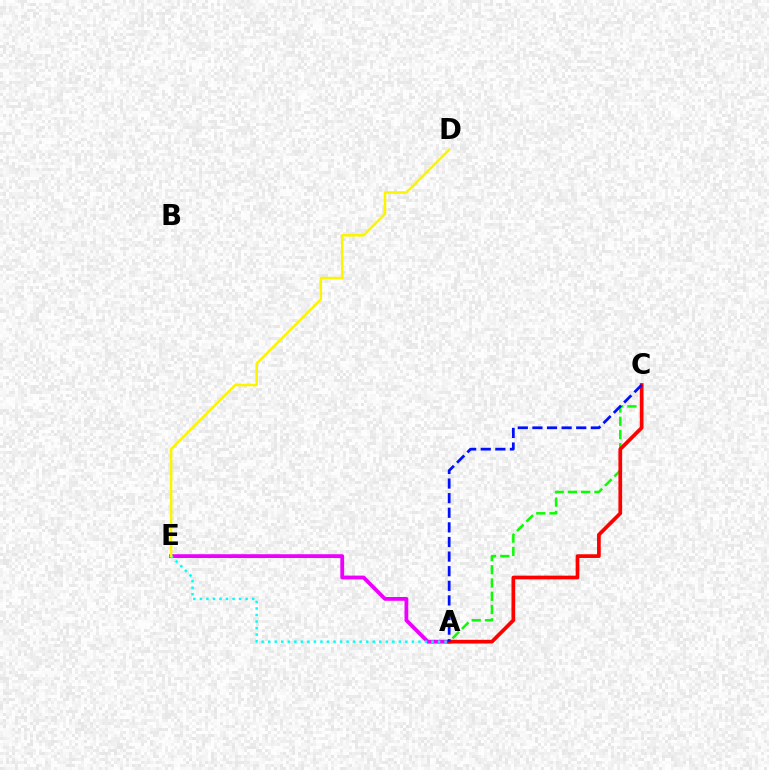{('A', 'E'): [{'color': '#ee00ff', 'line_style': 'solid', 'thickness': 2.74}, {'color': '#00fff6', 'line_style': 'dotted', 'thickness': 1.78}], ('A', 'C'): [{'color': '#08ff00', 'line_style': 'dashed', 'thickness': 1.8}, {'color': '#ff0000', 'line_style': 'solid', 'thickness': 2.67}, {'color': '#0010ff', 'line_style': 'dashed', 'thickness': 1.98}], ('D', 'E'): [{'color': '#fcf500', 'line_style': 'solid', 'thickness': 1.84}]}